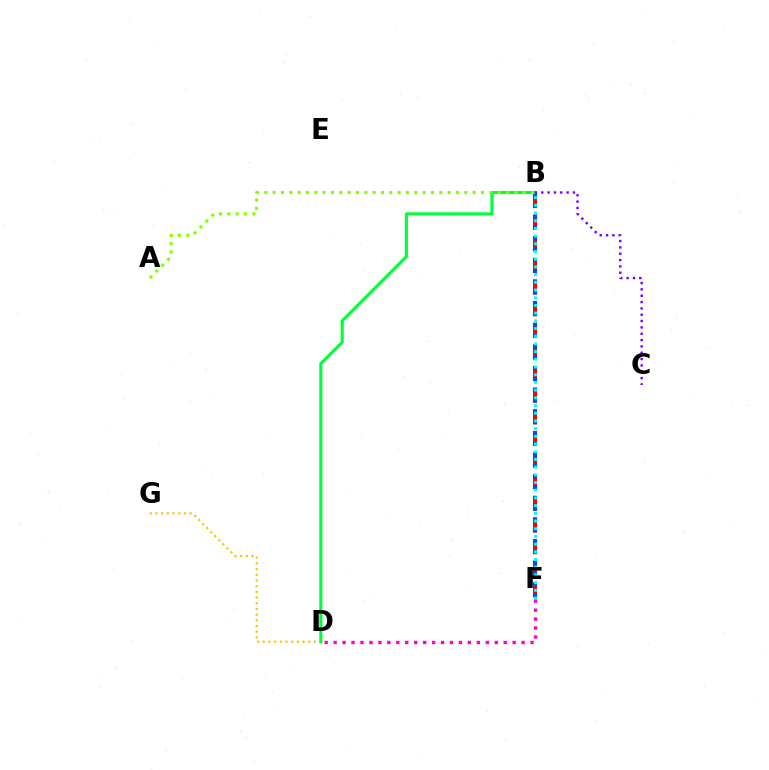{('B', 'F'): [{'color': '#ff0000', 'line_style': 'dashed', 'thickness': 2.94}, {'color': '#004bff', 'line_style': 'dotted', 'thickness': 2.94}, {'color': '#00fff6', 'line_style': 'dotted', 'thickness': 2.09}], ('D', 'G'): [{'color': '#ffbd00', 'line_style': 'dotted', 'thickness': 1.55}], ('B', 'D'): [{'color': '#00ff39', 'line_style': 'solid', 'thickness': 2.24}], ('B', 'C'): [{'color': '#7200ff', 'line_style': 'dotted', 'thickness': 1.72}], ('A', 'B'): [{'color': '#84ff00', 'line_style': 'dotted', 'thickness': 2.26}], ('D', 'F'): [{'color': '#ff00cf', 'line_style': 'dotted', 'thickness': 2.43}]}